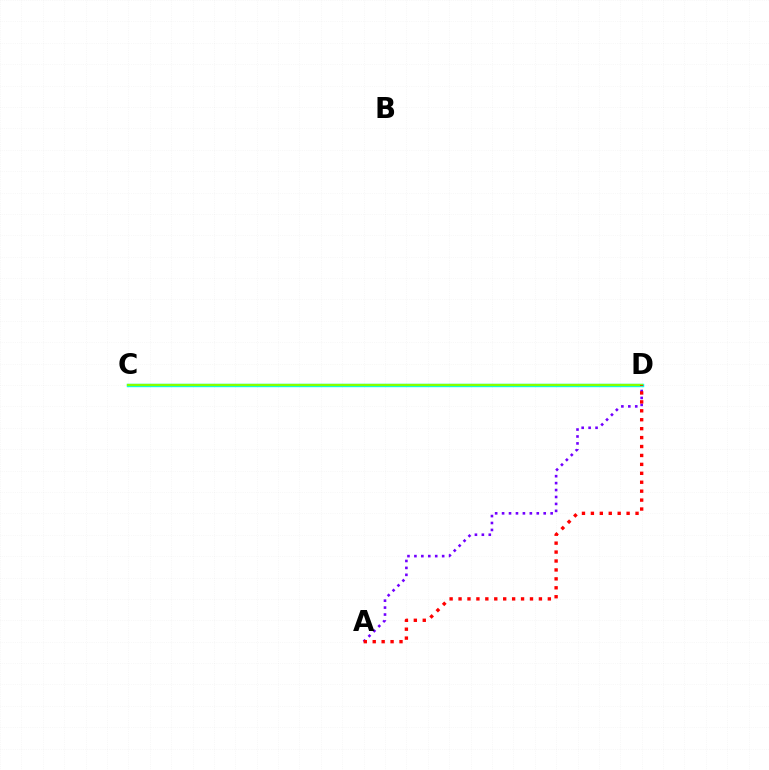{('C', 'D'): [{'color': '#00fff6', 'line_style': 'solid', 'thickness': 2.46}, {'color': '#84ff00', 'line_style': 'solid', 'thickness': 1.65}], ('A', 'D'): [{'color': '#7200ff', 'line_style': 'dotted', 'thickness': 1.88}, {'color': '#ff0000', 'line_style': 'dotted', 'thickness': 2.43}]}